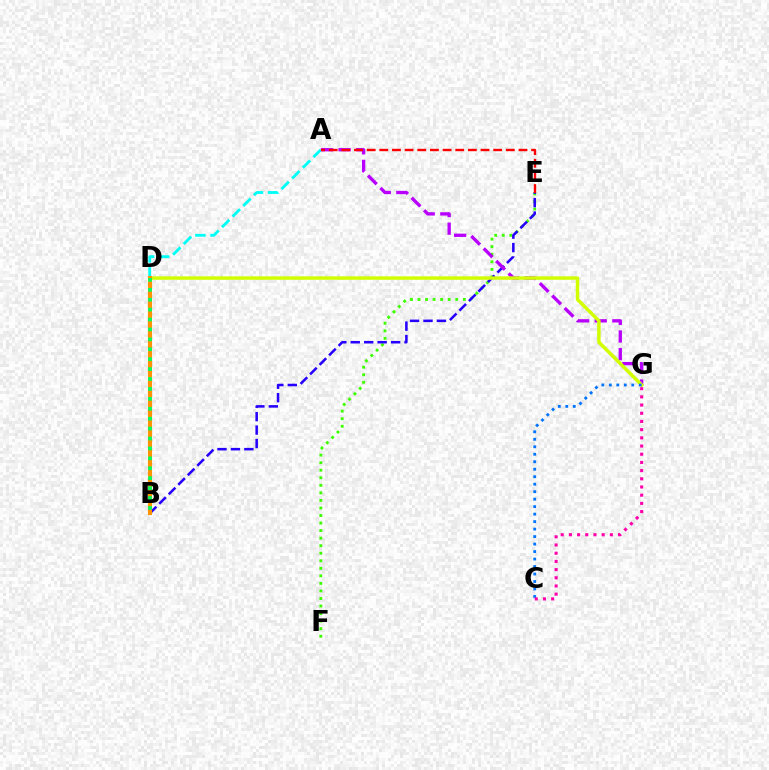{('E', 'F'): [{'color': '#3dff00', 'line_style': 'dotted', 'thickness': 2.05}], ('A', 'B'): [{'color': '#00fff6', 'line_style': 'dashed', 'thickness': 2.05}], ('B', 'E'): [{'color': '#2500ff', 'line_style': 'dashed', 'thickness': 1.83}], ('A', 'G'): [{'color': '#b900ff', 'line_style': 'dashed', 'thickness': 2.39}], ('D', 'G'): [{'color': '#d1ff00', 'line_style': 'solid', 'thickness': 2.48}], ('C', 'G'): [{'color': '#0074ff', 'line_style': 'dotted', 'thickness': 2.03}, {'color': '#ff00ac', 'line_style': 'dotted', 'thickness': 2.23}], ('B', 'D'): [{'color': '#ff9400', 'line_style': 'solid', 'thickness': 2.95}, {'color': '#00ff5c', 'line_style': 'dotted', 'thickness': 2.69}], ('A', 'E'): [{'color': '#ff0000', 'line_style': 'dashed', 'thickness': 1.72}]}